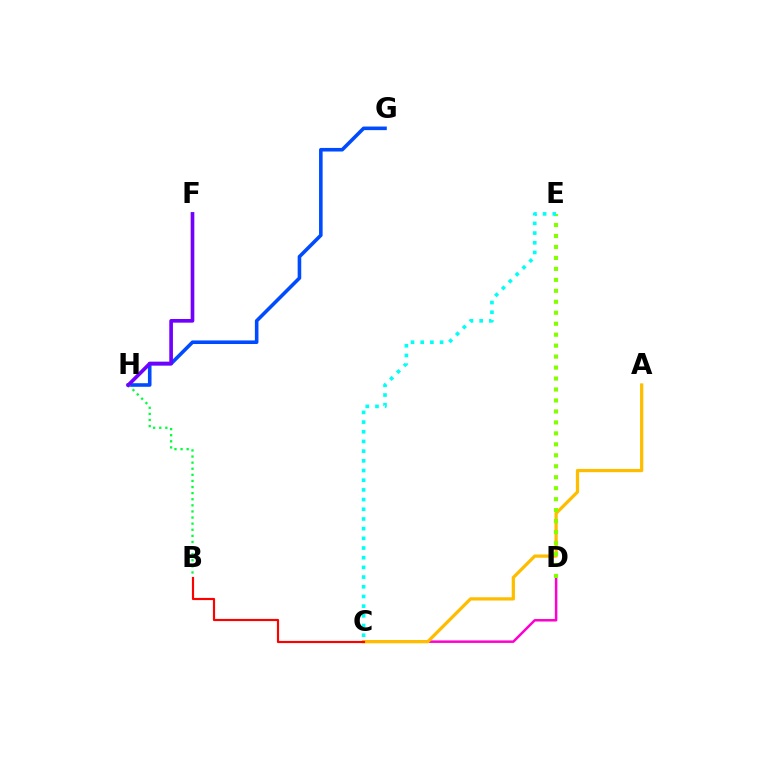{('G', 'H'): [{'color': '#004bff', 'line_style': 'solid', 'thickness': 2.58}], ('C', 'D'): [{'color': '#ff00cf', 'line_style': 'solid', 'thickness': 1.8}], ('B', 'H'): [{'color': '#00ff39', 'line_style': 'dotted', 'thickness': 1.66}], ('A', 'C'): [{'color': '#ffbd00', 'line_style': 'solid', 'thickness': 2.34}], ('D', 'E'): [{'color': '#84ff00', 'line_style': 'dotted', 'thickness': 2.98}], ('F', 'H'): [{'color': '#7200ff', 'line_style': 'solid', 'thickness': 2.63}], ('B', 'C'): [{'color': '#ff0000', 'line_style': 'solid', 'thickness': 1.56}], ('C', 'E'): [{'color': '#00fff6', 'line_style': 'dotted', 'thickness': 2.63}]}